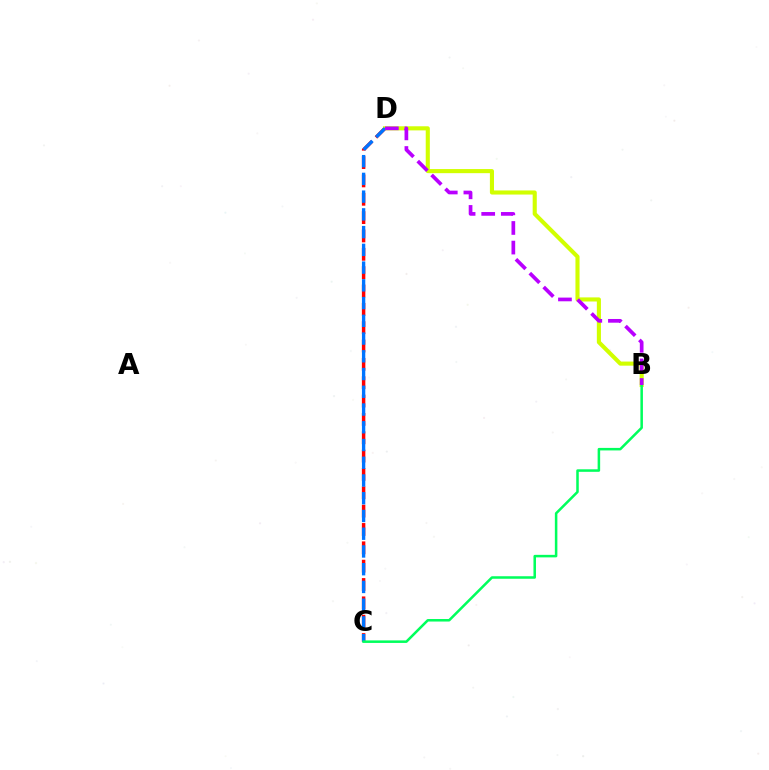{('C', 'D'): [{'color': '#ff0000', 'line_style': 'dashed', 'thickness': 2.49}, {'color': '#0074ff', 'line_style': 'dashed', 'thickness': 2.41}], ('B', 'D'): [{'color': '#d1ff00', 'line_style': 'solid', 'thickness': 2.95}, {'color': '#b900ff', 'line_style': 'dashed', 'thickness': 2.66}], ('B', 'C'): [{'color': '#00ff5c', 'line_style': 'solid', 'thickness': 1.82}]}